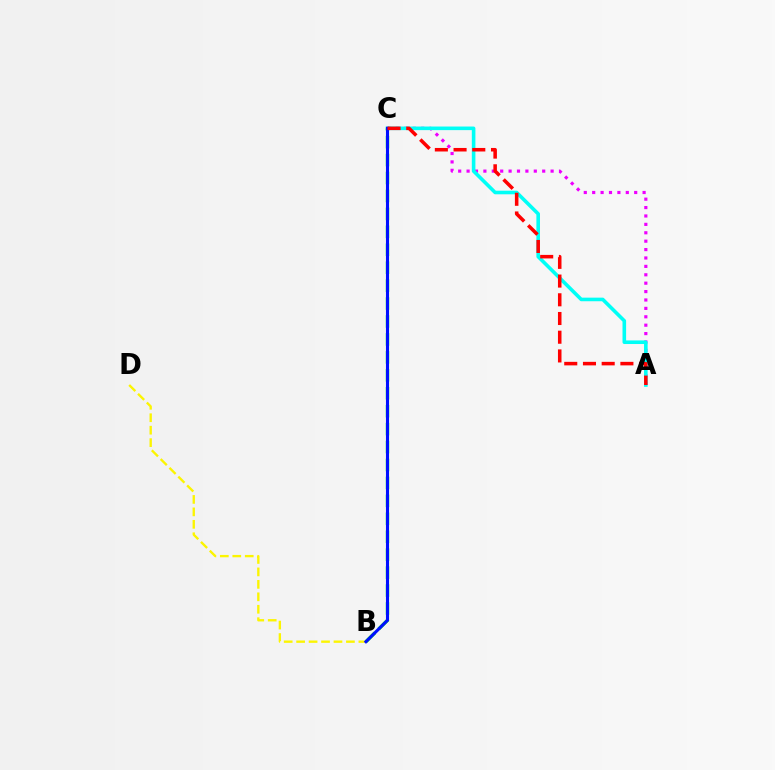{('B', 'D'): [{'color': '#fcf500', 'line_style': 'dashed', 'thickness': 1.69}], ('A', 'C'): [{'color': '#ee00ff', 'line_style': 'dotted', 'thickness': 2.28}, {'color': '#00fff6', 'line_style': 'solid', 'thickness': 2.59}, {'color': '#ff0000', 'line_style': 'dashed', 'thickness': 2.54}], ('B', 'C'): [{'color': '#08ff00', 'line_style': 'dashed', 'thickness': 2.44}, {'color': '#0010ff', 'line_style': 'solid', 'thickness': 2.22}]}